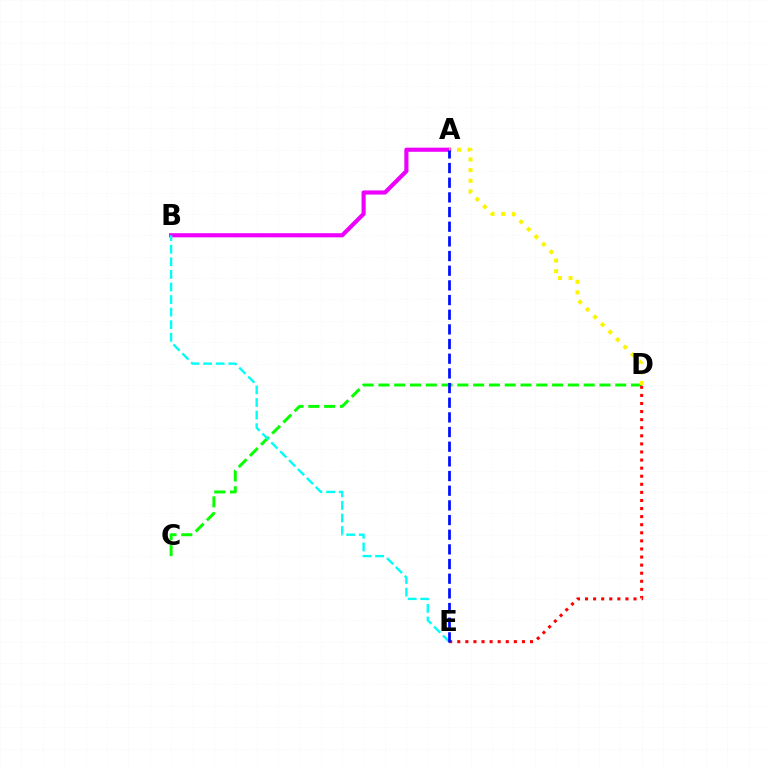{('A', 'B'): [{'color': '#ee00ff', 'line_style': 'solid', 'thickness': 2.97}], ('C', 'D'): [{'color': '#08ff00', 'line_style': 'dashed', 'thickness': 2.14}], ('A', 'D'): [{'color': '#fcf500', 'line_style': 'dotted', 'thickness': 2.89}], ('B', 'E'): [{'color': '#00fff6', 'line_style': 'dashed', 'thickness': 1.71}], ('D', 'E'): [{'color': '#ff0000', 'line_style': 'dotted', 'thickness': 2.2}], ('A', 'E'): [{'color': '#0010ff', 'line_style': 'dashed', 'thickness': 1.99}]}